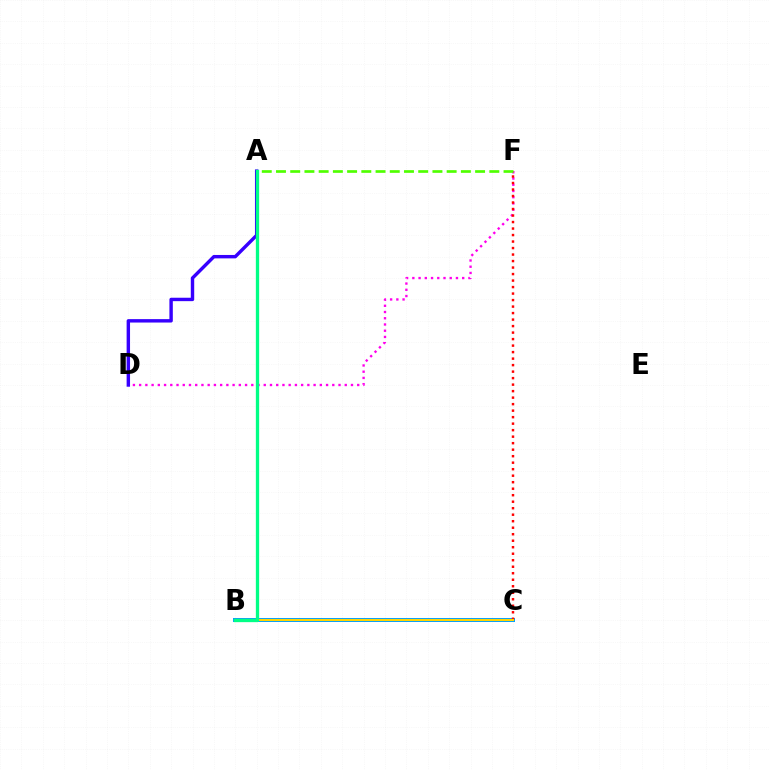{('B', 'C'): [{'color': '#009eff', 'line_style': 'solid', 'thickness': 2.86}, {'color': '#ffd500', 'line_style': 'solid', 'thickness': 1.51}], ('D', 'F'): [{'color': '#ff00ed', 'line_style': 'dotted', 'thickness': 1.69}], ('C', 'F'): [{'color': '#ff0000', 'line_style': 'dotted', 'thickness': 1.77}], ('A', 'D'): [{'color': '#3700ff', 'line_style': 'solid', 'thickness': 2.46}], ('A', 'F'): [{'color': '#4fff00', 'line_style': 'dashed', 'thickness': 1.93}], ('A', 'B'): [{'color': '#00ff86', 'line_style': 'solid', 'thickness': 2.38}]}